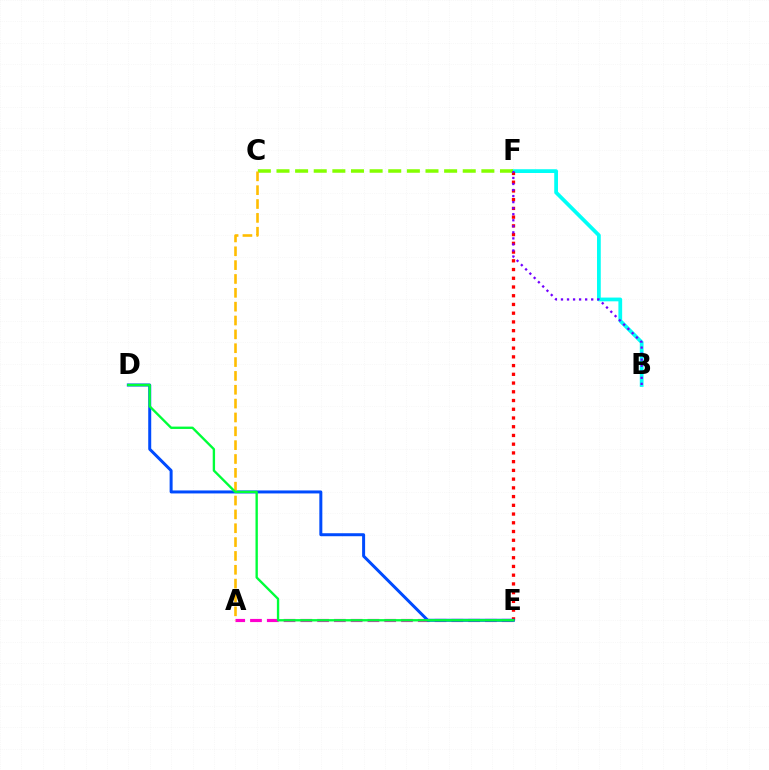{('B', 'F'): [{'color': '#00fff6', 'line_style': 'solid', 'thickness': 2.7}, {'color': '#7200ff', 'line_style': 'dotted', 'thickness': 1.64}], ('A', 'E'): [{'color': '#ff00cf', 'line_style': 'dashed', 'thickness': 2.28}], ('E', 'F'): [{'color': '#ff0000', 'line_style': 'dotted', 'thickness': 2.37}], ('C', 'F'): [{'color': '#84ff00', 'line_style': 'dashed', 'thickness': 2.53}], ('D', 'E'): [{'color': '#004bff', 'line_style': 'solid', 'thickness': 2.16}, {'color': '#00ff39', 'line_style': 'solid', 'thickness': 1.7}], ('A', 'C'): [{'color': '#ffbd00', 'line_style': 'dashed', 'thickness': 1.88}]}